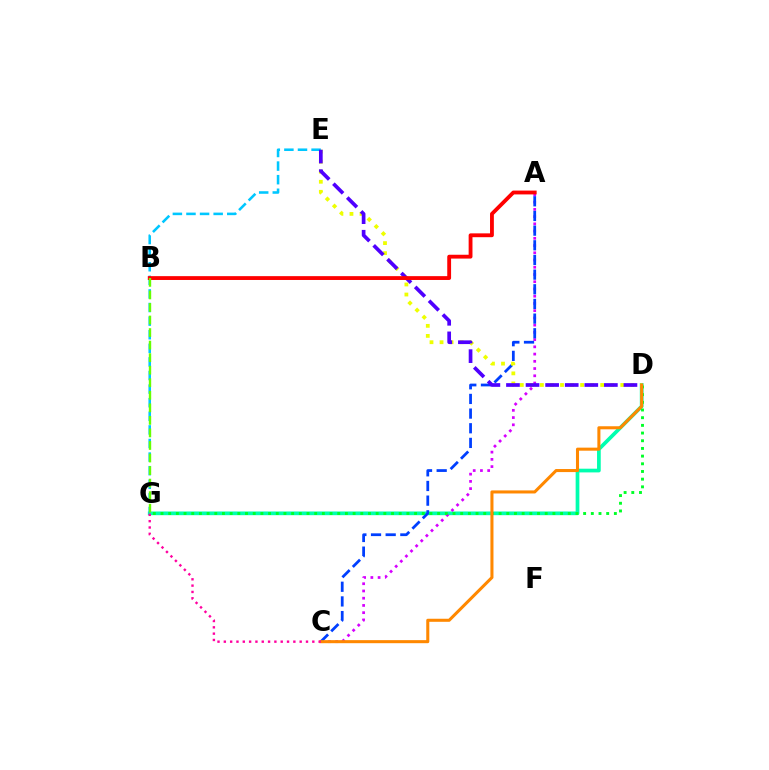{('D', 'G'): [{'color': '#00ffaf', 'line_style': 'solid', 'thickness': 2.67}, {'color': '#00ff27', 'line_style': 'dotted', 'thickness': 2.09}], ('A', 'C'): [{'color': '#d600ff', 'line_style': 'dotted', 'thickness': 1.97}, {'color': '#003fff', 'line_style': 'dashed', 'thickness': 1.99}], ('D', 'E'): [{'color': '#eeff00', 'line_style': 'dotted', 'thickness': 2.73}, {'color': '#4f00ff', 'line_style': 'dashed', 'thickness': 2.66}], ('E', 'G'): [{'color': '#00c7ff', 'line_style': 'dashed', 'thickness': 1.85}], ('A', 'B'): [{'color': '#ff0000', 'line_style': 'solid', 'thickness': 2.76}], ('C', 'D'): [{'color': '#ff8800', 'line_style': 'solid', 'thickness': 2.2}], ('C', 'G'): [{'color': '#ff00a0', 'line_style': 'dotted', 'thickness': 1.72}], ('B', 'G'): [{'color': '#66ff00', 'line_style': 'dashed', 'thickness': 1.7}]}